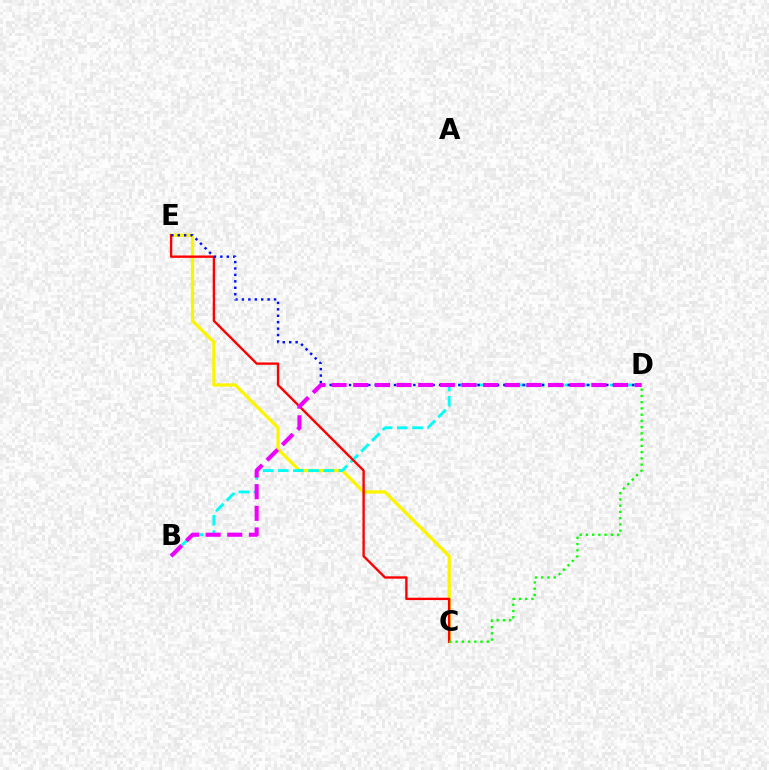{('C', 'E'): [{'color': '#fcf500', 'line_style': 'solid', 'thickness': 2.36}, {'color': '#ff0000', 'line_style': 'solid', 'thickness': 1.71}], ('B', 'D'): [{'color': '#00fff6', 'line_style': 'dashed', 'thickness': 2.07}, {'color': '#ee00ff', 'line_style': 'dashed', 'thickness': 2.94}], ('D', 'E'): [{'color': '#0010ff', 'line_style': 'dotted', 'thickness': 1.75}], ('C', 'D'): [{'color': '#08ff00', 'line_style': 'dotted', 'thickness': 1.7}]}